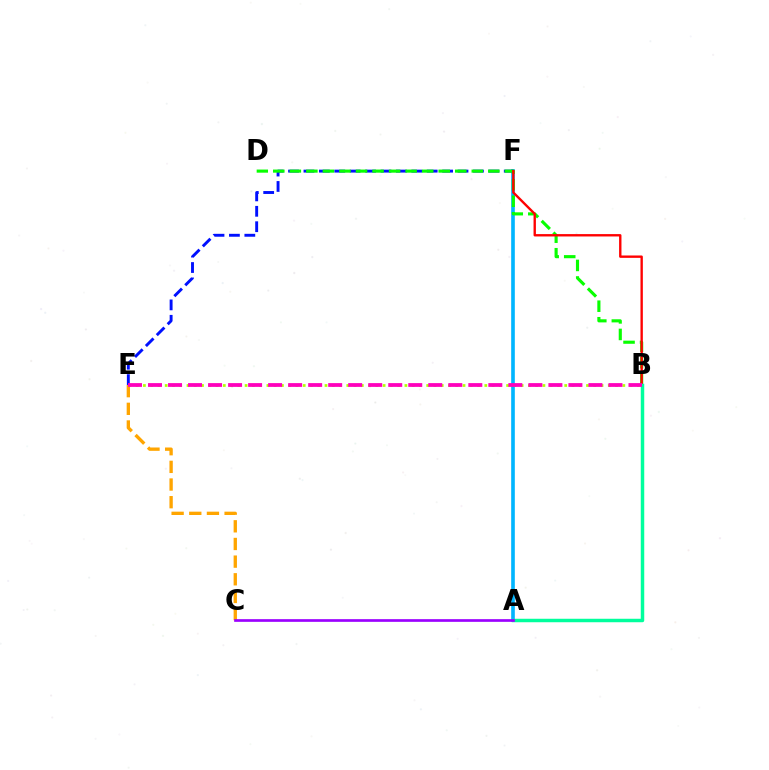{('A', 'F'): [{'color': '#00b5ff', 'line_style': 'solid', 'thickness': 2.62}], ('E', 'F'): [{'color': '#0010ff', 'line_style': 'dashed', 'thickness': 2.09}], ('B', 'D'): [{'color': '#08ff00', 'line_style': 'dashed', 'thickness': 2.25}], ('B', 'F'): [{'color': '#ff0000', 'line_style': 'solid', 'thickness': 1.71}], ('A', 'B'): [{'color': '#00ff9d', 'line_style': 'solid', 'thickness': 2.5}], ('C', 'E'): [{'color': '#ffa500', 'line_style': 'dashed', 'thickness': 2.4}], ('A', 'C'): [{'color': '#9b00ff', 'line_style': 'solid', 'thickness': 1.93}], ('B', 'E'): [{'color': '#b3ff00', 'line_style': 'dotted', 'thickness': 1.97}, {'color': '#ff00bd', 'line_style': 'dashed', 'thickness': 2.72}]}